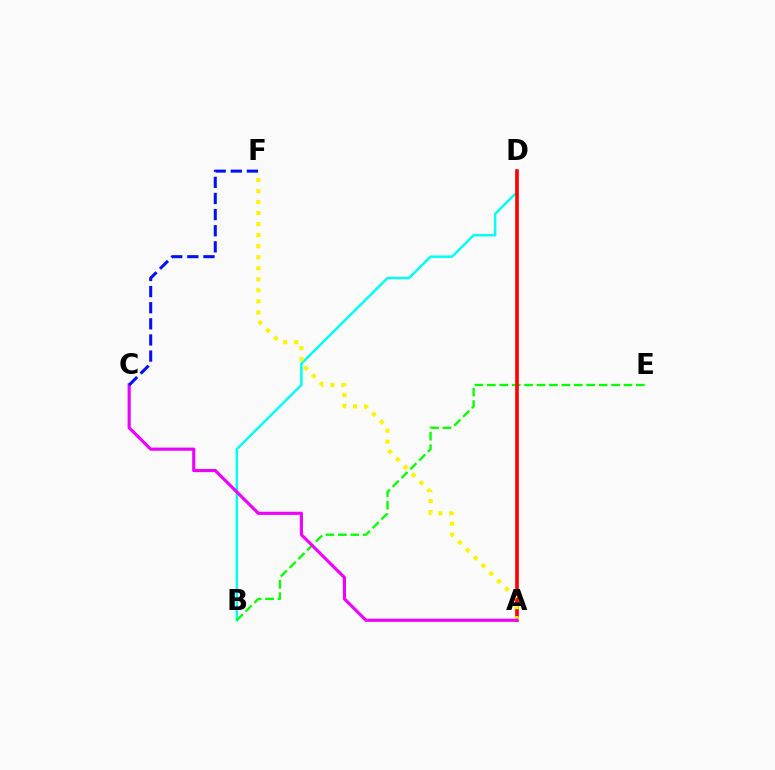{('B', 'D'): [{'color': '#00fff6', 'line_style': 'solid', 'thickness': 1.78}], ('B', 'E'): [{'color': '#08ff00', 'line_style': 'dashed', 'thickness': 1.69}], ('A', 'D'): [{'color': '#ff0000', 'line_style': 'solid', 'thickness': 2.61}], ('A', 'F'): [{'color': '#fcf500', 'line_style': 'dotted', 'thickness': 3.0}], ('A', 'C'): [{'color': '#ee00ff', 'line_style': 'solid', 'thickness': 2.27}], ('C', 'F'): [{'color': '#0010ff', 'line_style': 'dashed', 'thickness': 2.19}]}